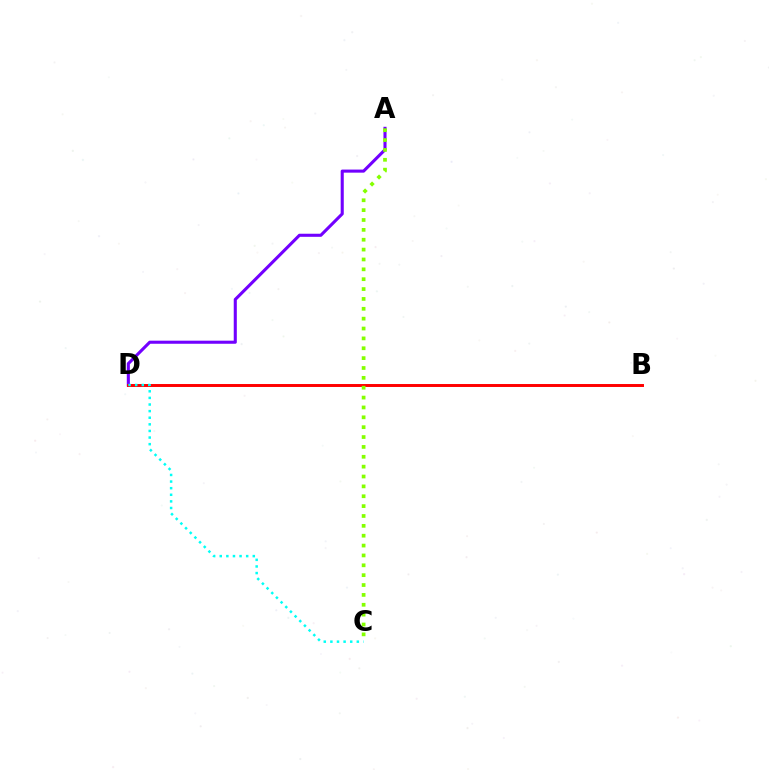{('A', 'D'): [{'color': '#7200ff', 'line_style': 'solid', 'thickness': 2.22}], ('B', 'D'): [{'color': '#ff0000', 'line_style': 'solid', 'thickness': 2.12}], ('C', 'D'): [{'color': '#00fff6', 'line_style': 'dotted', 'thickness': 1.8}], ('A', 'C'): [{'color': '#84ff00', 'line_style': 'dotted', 'thickness': 2.68}]}